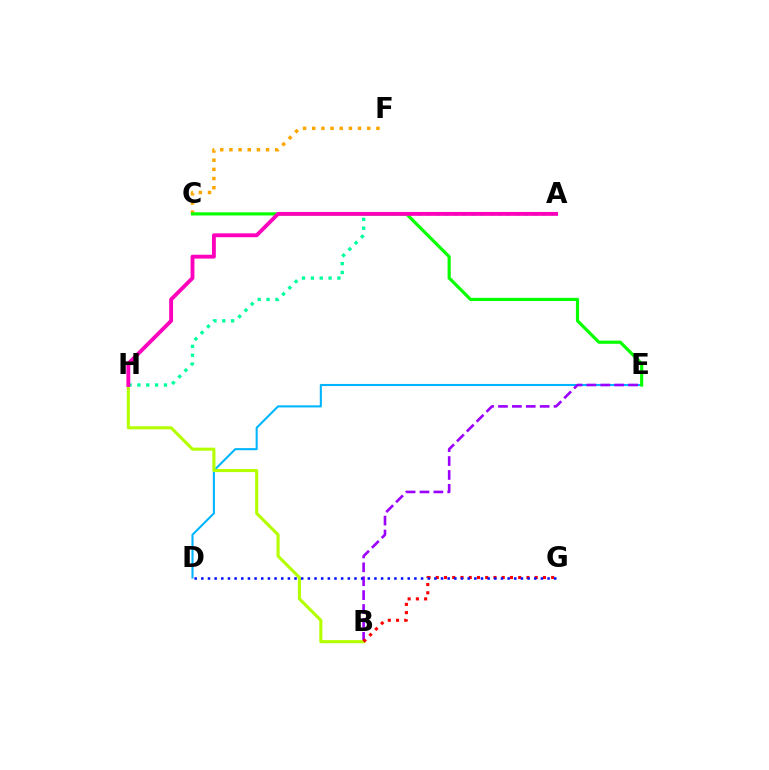{('D', 'E'): [{'color': '#00b5ff', 'line_style': 'solid', 'thickness': 1.5}], ('B', 'E'): [{'color': '#9b00ff', 'line_style': 'dashed', 'thickness': 1.89}], ('B', 'H'): [{'color': '#b3ff00', 'line_style': 'solid', 'thickness': 2.21}], ('C', 'F'): [{'color': '#ffa500', 'line_style': 'dotted', 'thickness': 2.49}], ('A', 'H'): [{'color': '#00ff9d', 'line_style': 'dotted', 'thickness': 2.41}, {'color': '#ff00bd', 'line_style': 'solid', 'thickness': 2.78}], ('C', 'E'): [{'color': '#08ff00', 'line_style': 'solid', 'thickness': 2.28}], ('B', 'G'): [{'color': '#ff0000', 'line_style': 'dotted', 'thickness': 2.24}], ('D', 'G'): [{'color': '#0010ff', 'line_style': 'dotted', 'thickness': 1.81}]}